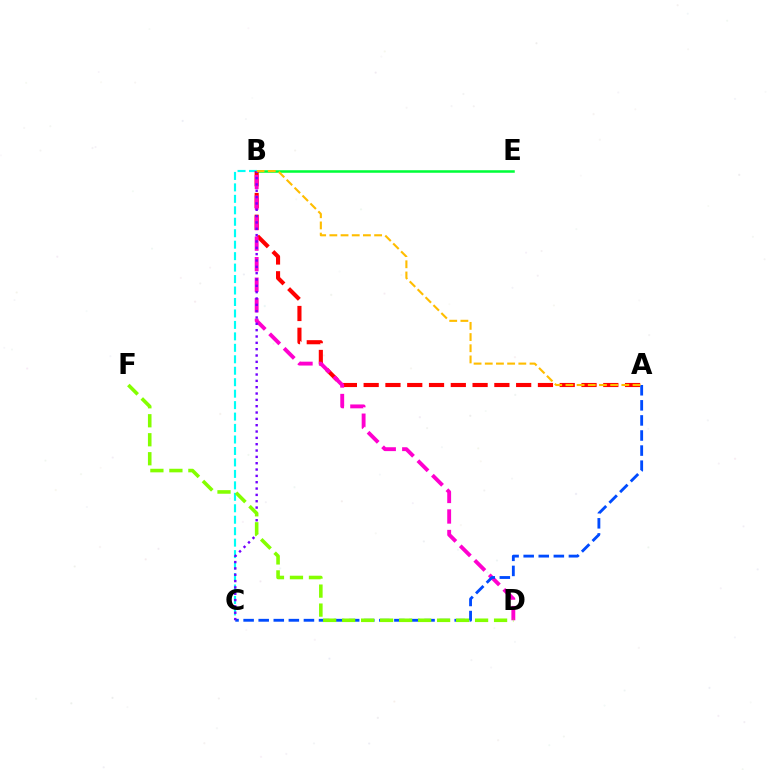{('B', 'E'): [{'color': '#00ff39', 'line_style': 'solid', 'thickness': 1.82}], ('B', 'C'): [{'color': '#00fff6', 'line_style': 'dashed', 'thickness': 1.56}, {'color': '#7200ff', 'line_style': 'dotted', 'thickness': 1.72}], ('A', 'B'): [{'color': '#ff0000', 'line_style': 'dashed', 'thickness': 2.96}, {'color': '#ffbd00', 'line_style': 'dashed', 'thickness': 1.52}], ('B', 'D'): [{'color': '#ff00cf', 'line_style': 'dashed', 'thickness': 2.79}], ('A', 'C'): [{'color': '#004bff', 'line_style': 'dashed', 'thickness': 2.05}], ('D', 'F'): [{'color': '#84ff00', 'line_style': 'dashed', 'thickness': 2.58}]}